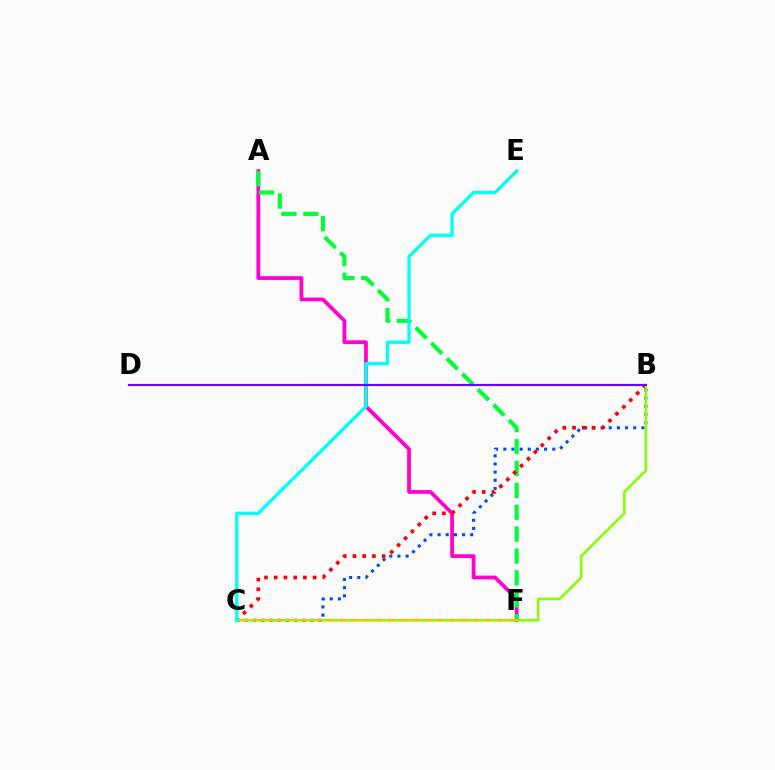{('A', 'F'): [{'color': '#ff00cf', 'line_style': 'solid', 'thickness': 2.71}, {'color': '#00ff39', 'line_style': 'dashed', 'thickness': 2.98}], ('B', 'C'): [{'color': '#004bff', 'line_style': 'dotted', 'thickness': 2.22}, {'color': '#ff0000', 'line_style': 'dotted', 'thickness': 2.64}, {'color': '#84ff00', 'line_style': 'solid', 'thickness': 1.84}], ('C', 'E'): [{'color': '#00fff6', 'line_style': 'solid', 'thickness': 2.38}], ('C', 'F'): [{'color': '#ffbd00', 'line_style': 'dashed', 'thickness': 1.66}], ('B', 'D'): [{'color': '#7200ff', 'line_style': 'solid', 'thickness': 1.55}]}